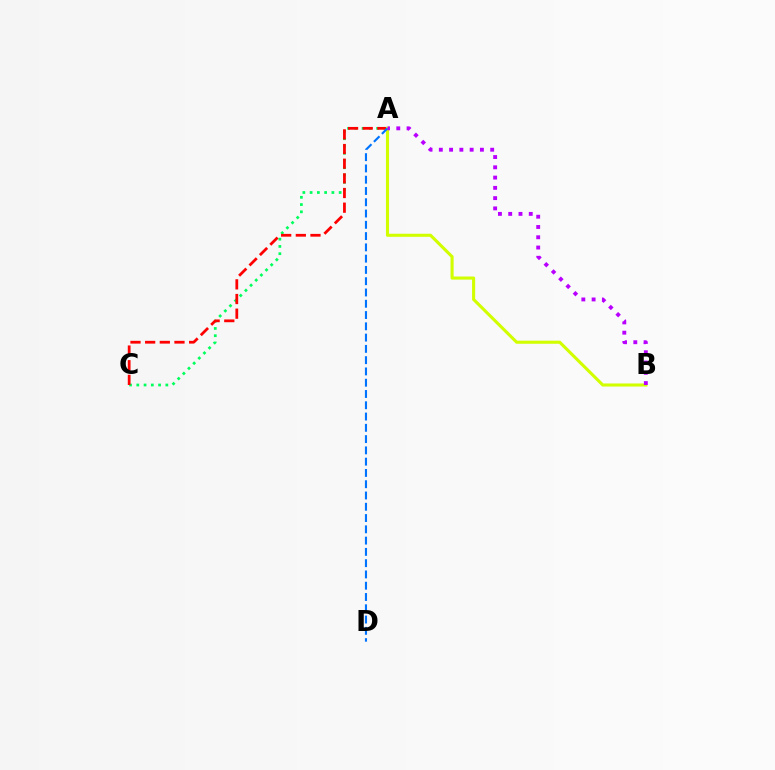{('A', 'C'): [{'color': '#00ff5c', 'line_style': 'dotted', 'thickness': 1.97}, {'color': '#ff0000', 'line_style': 'dashed', 'thickness': 1.99}], ('A', 'B'): [{'color': '#d1ff00', 'line_style': 'solid', 'thickness': 2.23}, {'color': '#b900ff', 'line_style': 'dotted', 'thickness': 2.79}], ('A', 'D'): [{'color': '#0074ff', 'line_style': 'dashed', 'thickness': 1.53}]}